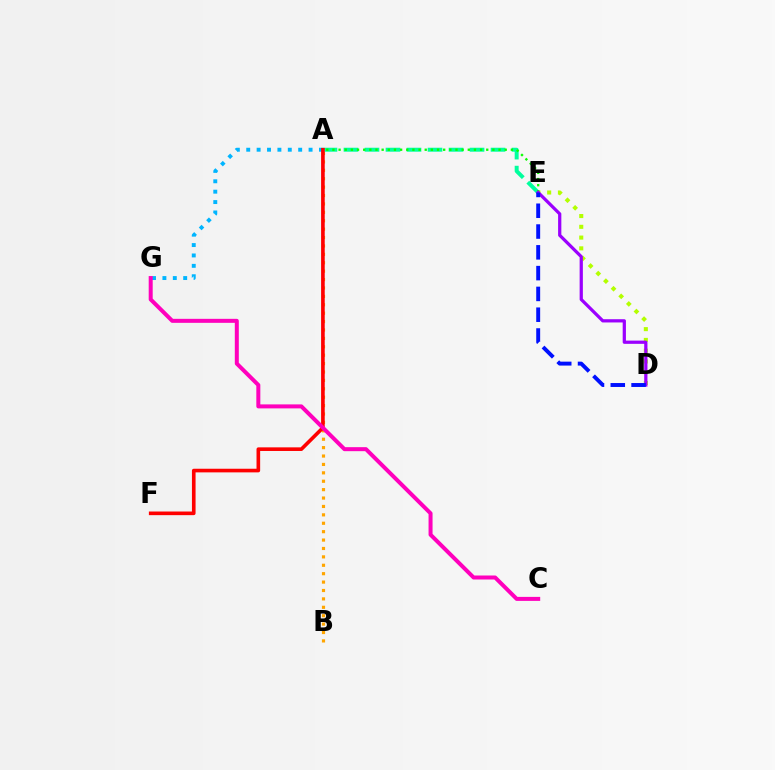{('A', 'G'): [{'color': '#00b5ff', 'line_style': 'dotted', 'thickness': 2.82}], ('A', 'E'): [{'color': '#00ff9d', 'line_style': 'dashed', 'thickness': 2.85}, {'color': '#08ff00', 'line_style': 'dotted', 'thickness': 1.67}], ('D', 'E'): [{'color': '#b3ff00', 'line_style': 'dotted', 'thickness': 2.93}, {'color': '#9b00ff', 'line_style': 'solid', 'thickness': 2.33}, {'color': '#0010ff', 'line_style': 'dashed', 'thickness': 2.82}], ('A', 'B'): [{'color': '#ffa500', 'line_style': 'dotted', 'thickness': 2.28}], ('A', 'F'): [{'color': '#ff0000', 'line_style': 'solid', 'thickness': 2.61}], ('C', 'G'): [{'color': '#ff00bd', 'line_style': 'solid', 'thickness': 2.88}]}